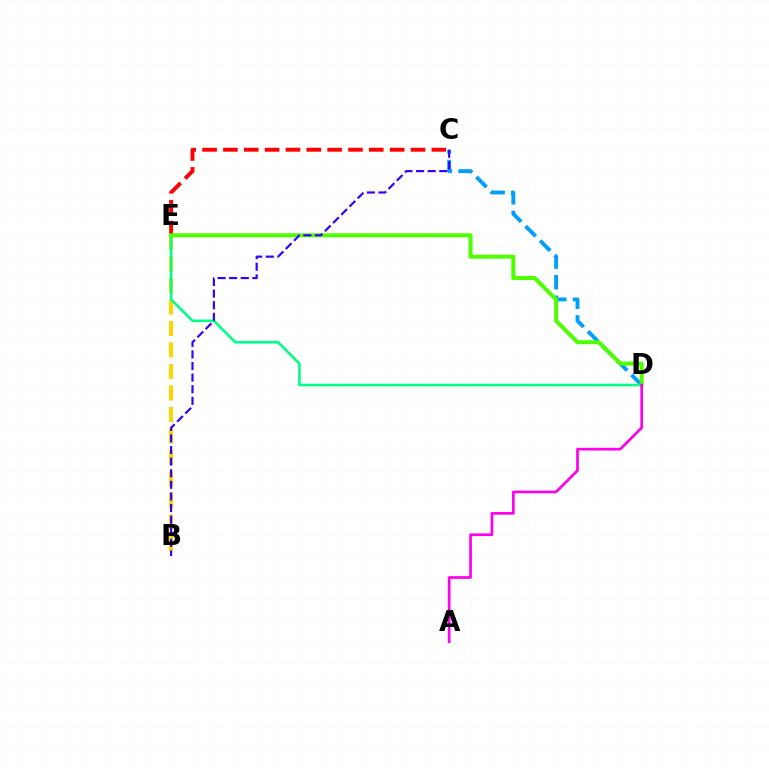{('B', 'E'): [{'color': '#ffd500', 'line_style': 'dashed', 'thickness': 2.92}], ('C', 'E'): [{'color': '#ff0000', 'line_style': 'dashed', 'thickness': 2.83}], ('C', 'D'): [{'color': '#009eff', 'line_style': 'dashed', 'thickness': 2.79}], ('D', 'E'): [{'color': '#00ff86', 'line_style': 'solid', 'thickness': 1.89}, {'color': '#4fff00', 'line_style': 'solid', 'thickness': 2.89}], ('A', 'D'): [{'color': '#ff00ed', 'line_style': 'solid', 'thickness': 1.94}], ('B', 'C'): [{'color': '#3700ff', 'line_style': 'dashed', 'thickness': 1.58}]}